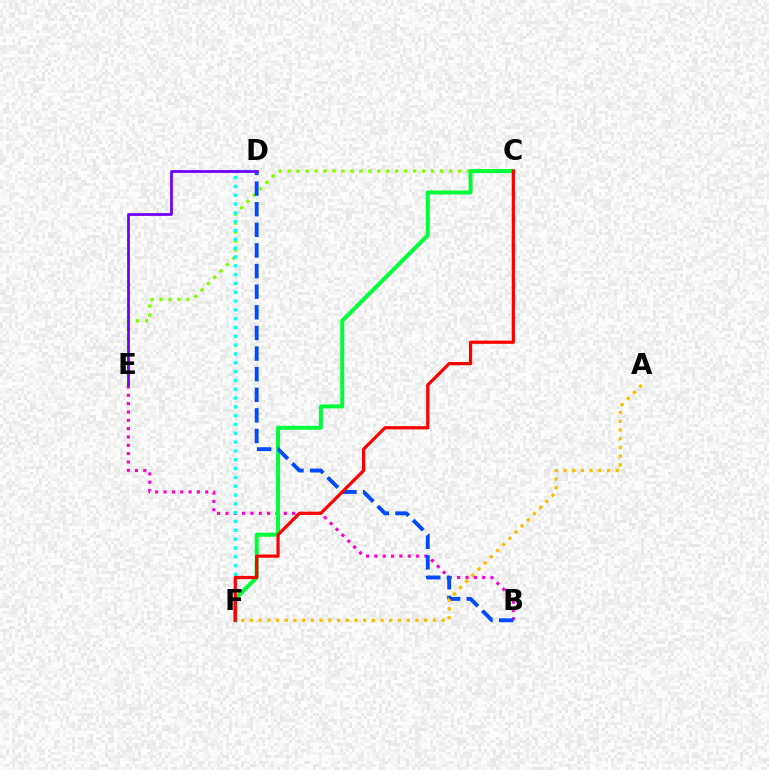{('C', 'E'): [{'color': '#84ff00', 'line_style': 'dotted', 'thickness': 2.44}], ('B', 'E'): [{'color': '#ff00cf', 'line_style': 'dotted', 'thickness': 2.26}], ('C', 'F'): [{'color': '#00ff39', 'line_style': 'solid', 'thickness': 2.88}, {'color': '#ff0000', 'line_style': 'solid', 'thickness': 2.32}], ('B', 'D'): [{'color': '#004bff', 'line_style': 'dashed', 'thickness': 2.8}], ('D', 'F'): [{'color': '#00fff6', 'line_style': 'dotted', 'thickness': 2.4}], ('A', 'F'): [{'color': '#ffbd00', 'line_style': 'dotted', 'thickness': 2.37}], ('D', 'E'): [{'color': '#7200ff', 'line_style': 'solid', 'thickness': 2.0}]}